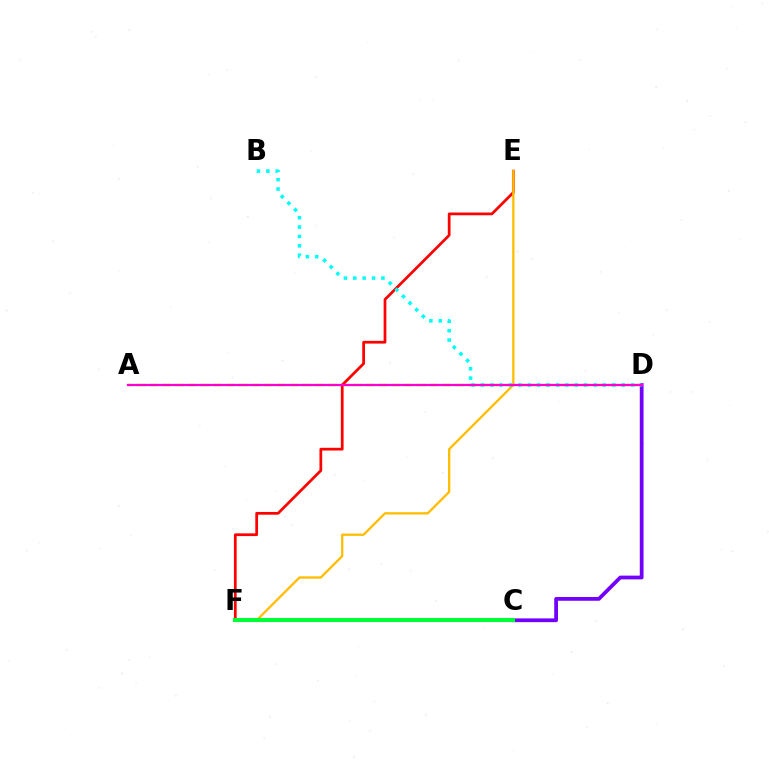{('A', 'D'): [{'color': '#84ff00', 'line_style': 'dashed', 'thickness': 1.73}, {'color': '#ff00cf', 'line_style': 'solid', 'thickness': 1.61}], ('C', 'D'): [{'color': '#7200ff', 'line_style': 'solid', 'thickness': 2.7}], ('E', 'F'): [{'color': '#ff0000', 'line_style': 'solid', 'thickness': 1.97}, {'color': '#ffbd00', 'line_style': 'solid', 'thickness': 1.66}], ('C', 'F'): [{'color': '#004bff', 'line_style': 'solid', 'thickness': 2.52}, {'color': '#00ff39', 'line_style': 'solid', 'thickness': 2.95}], ('B', 'D'): [{'color': '#00fff6', 'line_style': 'dotted', 'thickness': 2.55}]}